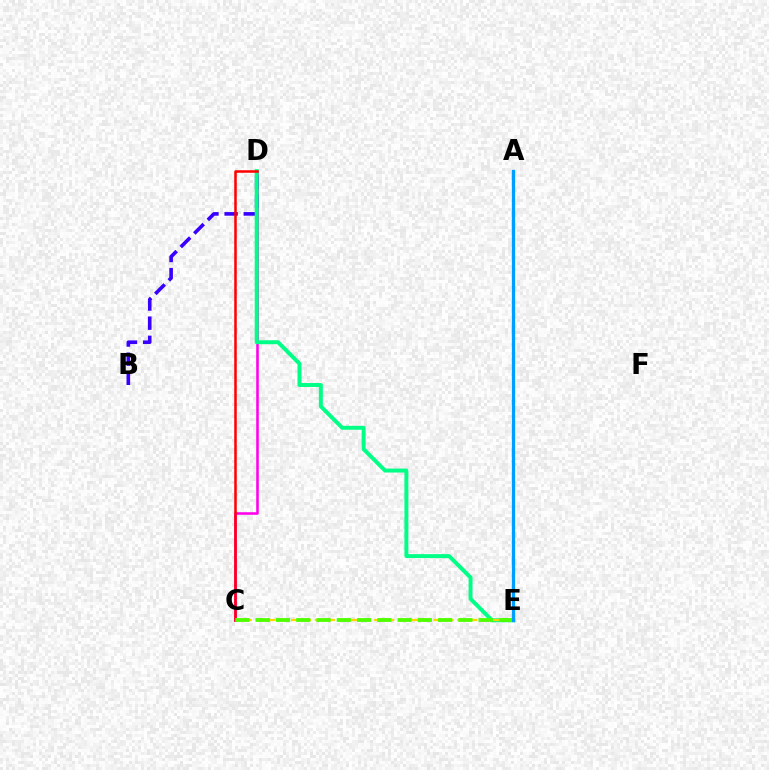{('C', 'D'): [{'color': '#ff00ed', 'line_style': 'solid', 'thickness': 1.85}, {'color': '#ff0000', 'line_style': 'solid', 'thickness': 1.81}], ('B', 'D'): [{'color': '#3700ff', 'line_style': 'dashed', 'thickness': 2.6}], ('D', 'E'): [{'color': '#00ff86', 'line_style': 'solid', 'thickness': 2.84}], ('C', 'E'): [{'color': '#ffd500', 'line_style': 'dashed', 'thickness': 1.61}, {'color': '#4fff00', 'line_style': 'dashed', 'thickness': 2.75}], ('A', 'E'): [{'color': '#009eff', 'line_style': 'solid', 'thickness': 2.36}]}